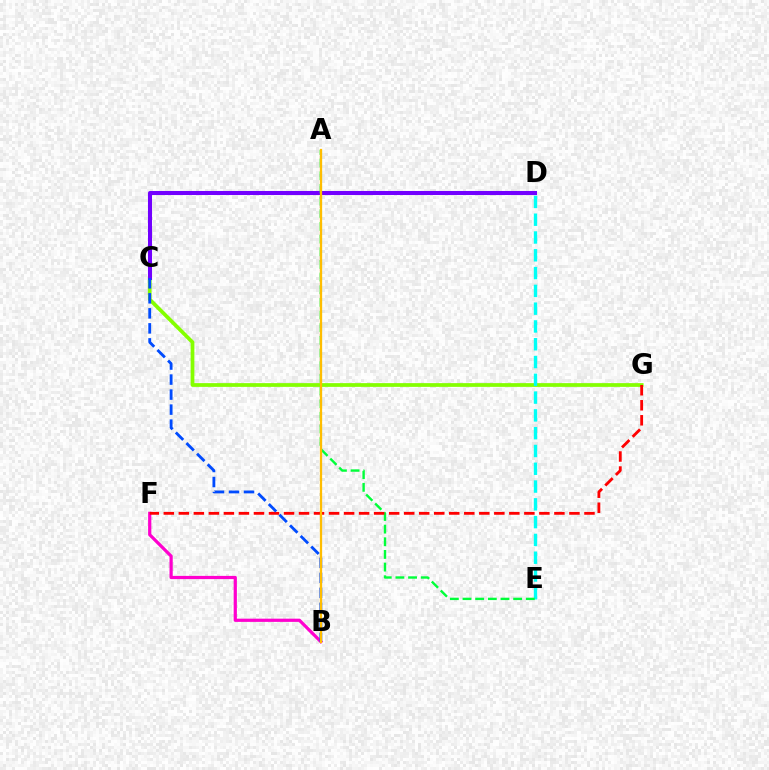{('C', 'G'): [{'color': '#84ff00', 'line_style': 'solid', 'thickness': 2.69}], ('C', 'D'): [{'color': '#7200ff', 'line_style': 'solid', 'thickness': 2.92}], ('B', 'F'): [{'color': '#ff00cf', 'line_style': 'solid', 'thickness': 2.32}], ('D', 'E'): [{'color': '#00fff6', 'line_style': 'dashed', 'thickness': 2.42}], ('A', 'E'): [{'color': '#00ff39', 'line_style': 'dashed', 'thickness': 1.72}], ('F', 'G'): [{'color': '#ff0000', 'line_style': 'dashed', 'thickness': 2.04}], ('B', 'C'): [{'color': '#004bff', 'line_style': 'dashed', 'thickness': 2.04}], ('A', 'B'): [{'color': '#ffbd00', 'line_style': 'solid', 'thickness': 1.63}]}